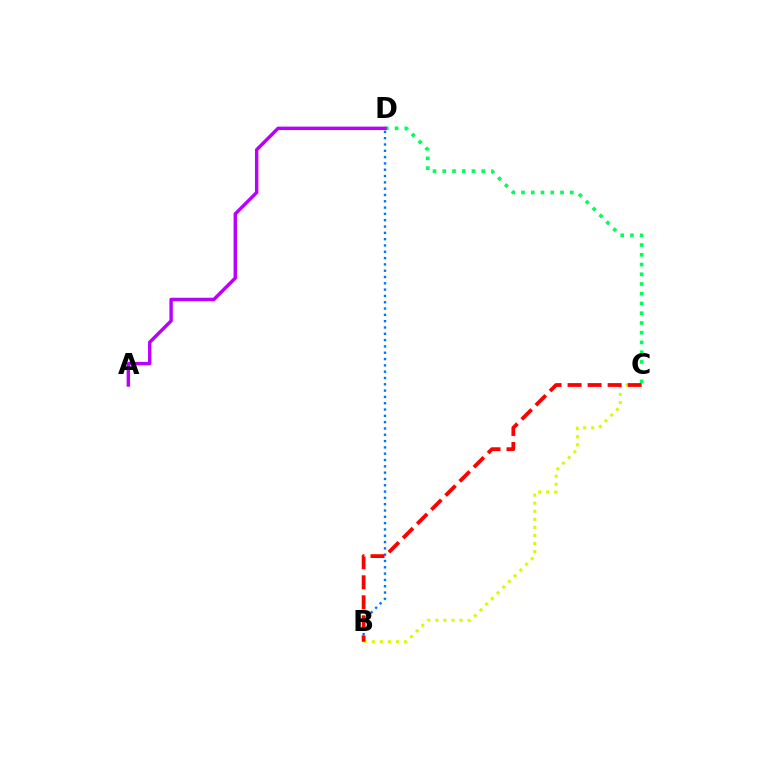{('C', 'D'): [{'color': '#00ff5c', 'line_style': 'dotted', 'thickness': 2.65}], ('A', 'D'): [{'color': '#b900ff', 'line_style': 'solid', 'thickness': 2.47}], ('B', 'D'): [{'color': '#0074ff', 'line_style': 'dotted', 'thickness': 1.71}], ('B', 'C'): [{'color': '#d1ff00', 'line_style': 'dotted', 'thickness': 2.19}, {'color': '#ff0000', 'line_style': 'dashed', 'thickness': 2.72}]}